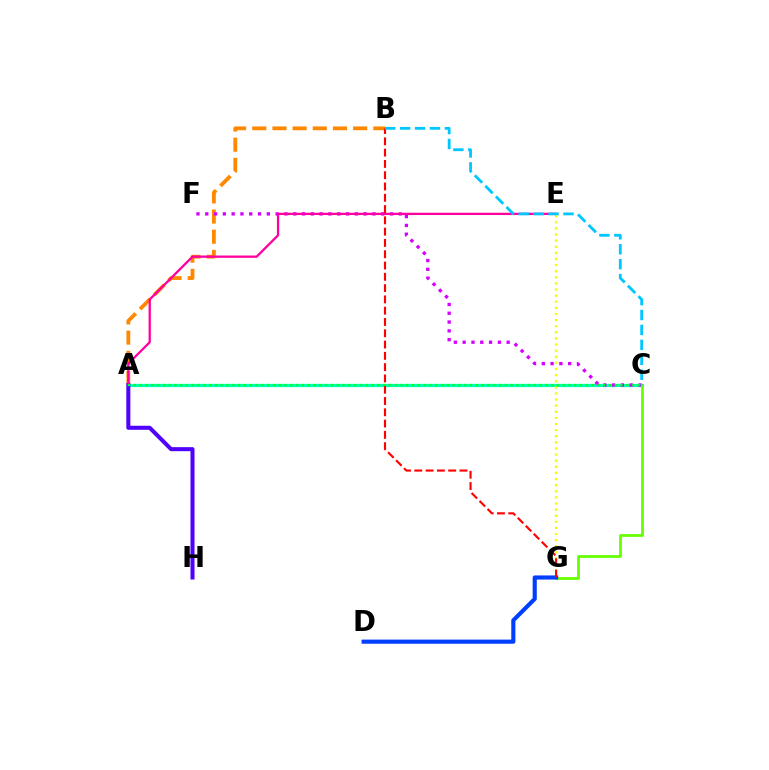{('A', 'B'): [{'color': '#ff8800', 'line_style': 'dashed', 'thickness': 2.74}], ('A', 'C'): [{'color': '#00ffaf', 'line_style': 'solid', 'thickness': 2.33}, {'color': '#00ff27', 'line_style': 'dotted', 'thickness': 1.57}], ('A', 'H'): [{'color': '#4f00ff', 'line_style': 'solid', 'thickness': 2.9}], ('E', 'G'): [{'color': '#eeff00', 'line_style': 'dotted', 'thickness': 1.66}], ('C', 'F'): [{'color': '#d600ff', 'line_style': 'dotted', 'thickness': 2.39}], ('C', 'G'): [{'color': '#66ff00', 'line_style': 'solid', 'thickness': 2.01}], ('D', 'G'): [{'color': '#003fff', 'line_style': 'solid', 'thickness': 2.97}], ('A', 'E'): [{'color': '#ff00a0', 'line_style': 'solid', 'thickness': 1.65}], ('B', 'G'): [{'color': '#ff0000', 'line_style': 'dashed', 'thickness': 1.53}], ('B', 'C'): [{'color': '#00c7ff', 'line_style': 'dashed', 'thickness': 2.03}]}